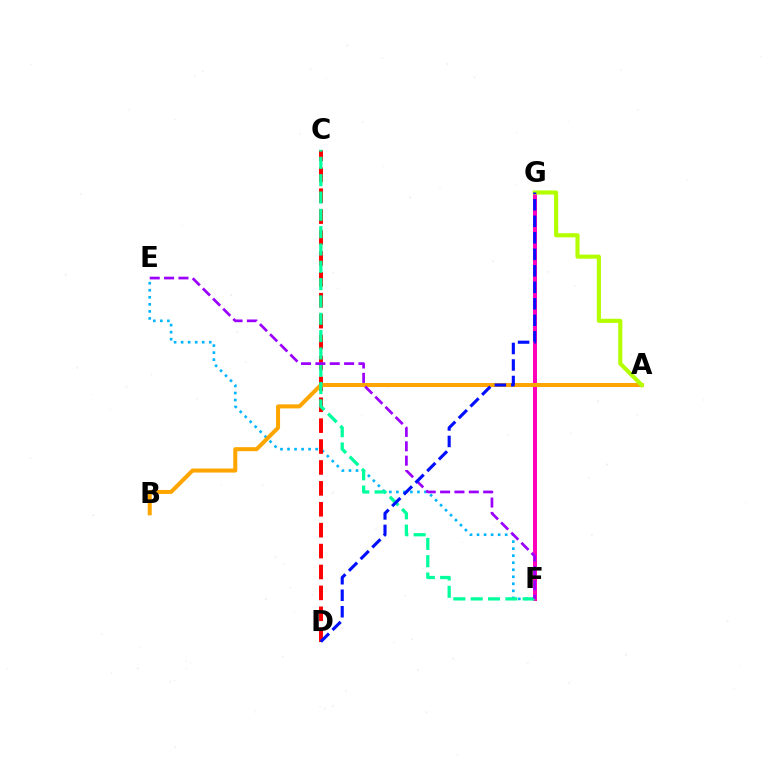{('E', 'F'): [{'color': '#00b5ff', 'line_style': 'dotted', 'thickness': 1.91}, {'color': '#9b00ff', 'line_style': 'dashed', 'thickness': 1.95}], ('F', 'G'): [{'color': '#08ff00', 'line_style': 'dashed', 'thickness': 2.76}, {'color': '#ff00bd', 'line_style': 'solid', 'thickness': 2.88}], ('C', 'D'): [{'color': '#ff0000', 'line_style': 'dashed', 'thickness': 2.84}], ('A', 'B'): [{'color': '#ffa500', 'line_style': 'solid', 'thickness': 2.89}], ('A', 'G'): [{'color': '#b3ff00', 'line_style': 'solid', 'thickness': 2.97}], ('C', 'F'): [{'color': '#00ff9d', 'line_style': 'dashed', 'thickness': 2.35}], ('D', 'G'): [{'color': '#0010ff', 'line_style': 'dashed', 'thickness': 2.24}]}